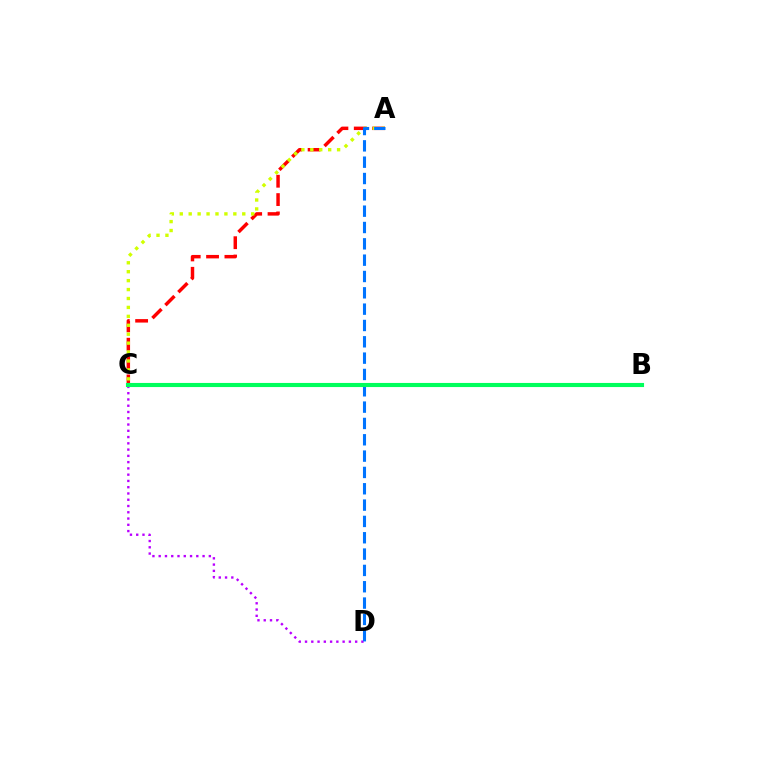{('C', 'D'): [{'color': '#b900ff', 'line_style': 'dotted', 'thickness': 1.7}], ('A', 'C'): [{'color': '#ff0000', 'line_style': 'dashed', 'thickness': 2.49}, {'color': '#d1ff00', 'line_style': 'dotted', 'thickness': 2.43}], ('A', 'D'): [{'color': '#0074ff', 'line_style': 'dashed', 'thickness': 2.22}], ('B', 'C'): [{'color': '#00ff5c', 'line_style': 'solid', 'thickness': 2.96}]}